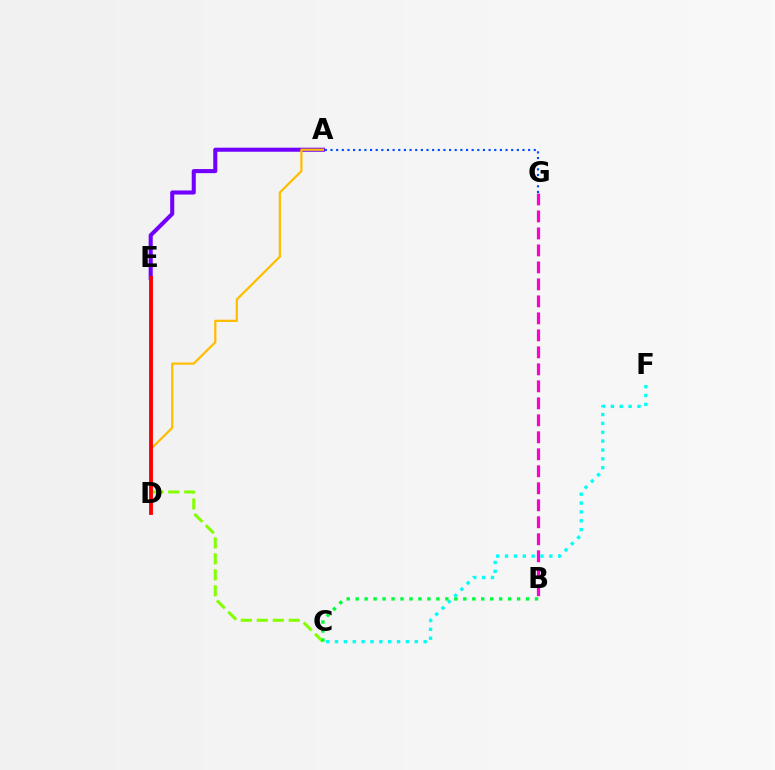{('B', 'G'): [{'color': '#ff00cf', 'line_style': 'dashed', 'thickness': 2.31}], ('A', 'E'): [{'color': '#7200ff', 'line_style': 'solid', 'thickness': 2.93}], ('C', 'F'): [{'color': '#00fff6', 'line_style': 'dotted', 'thickness': 2.41}], ('C', 'E'): [{'color': '#84ff00', 'line_style': 'dashed', 'thickness': 2.17}], ('B', 'C'): [{'color': '#00ff39', 'line_style': 'dotted', 'thickness': 2.44}], ('A', 'G'): [{'color': '#004bff', 'line_style': 'dotted', 'thickness': 1.53}], ('A', 'D'): [{'color': '#ffbd00', 'line_style': 'solid', 'thickness': 1.61}], ('D', 'E'): [{'color': '#ff0000', 'line_style': 'solid', 'thickness': 2.76}]}